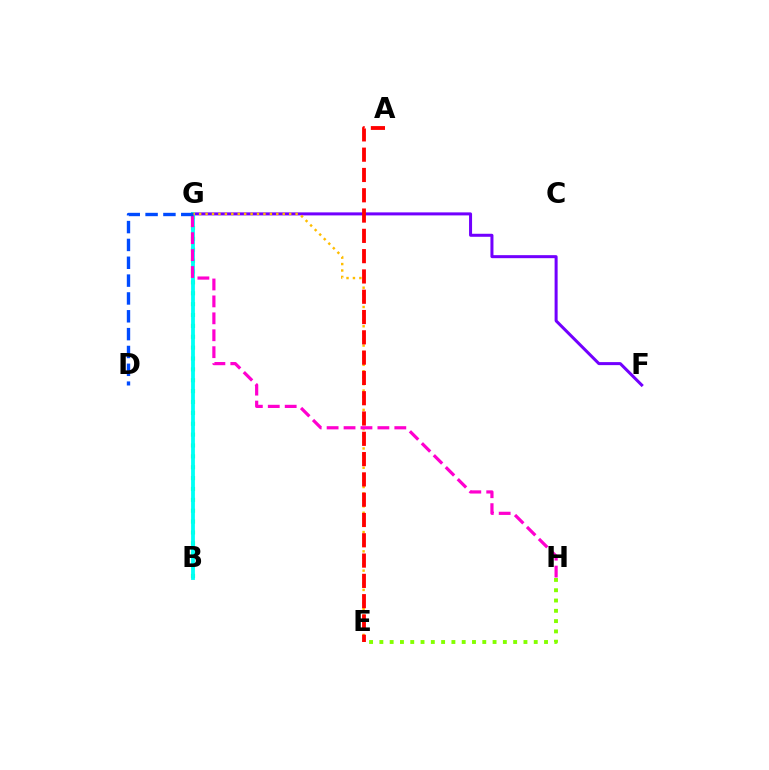{('B', 'G'): [{'color': '#00ff39', 'line_style': 'dotted', 'thickness': 2.95}, {'color': '#00fff6', 'line_style': 'solid', 'thickness': 2.74}], ('F', 'G'): [{'color': '#7200ff', 'line_style': 'solid', 'thickness': 2.17}], ('E', 'H'): [{'color': '#84ff00', 'line_style': 'dotted', 'thickness': 2.8}], ('E', 'G'): [{'color': '#ffbd00', 'line_style': 'dotted', 'thickness': 1.75}], ('G', 'H'): [{'color': '#ff00cf', 'line_style': 'dashed', 'thickness': 2.3}], ('D', 'G'): [{'color': '#004bff', 'line_style': 'dashed', 'thickness': 2.42}], ('A', 'E'): [{'color': '#ff0000', 'line_style': 'dashed', 'thickness': 2.76}]}